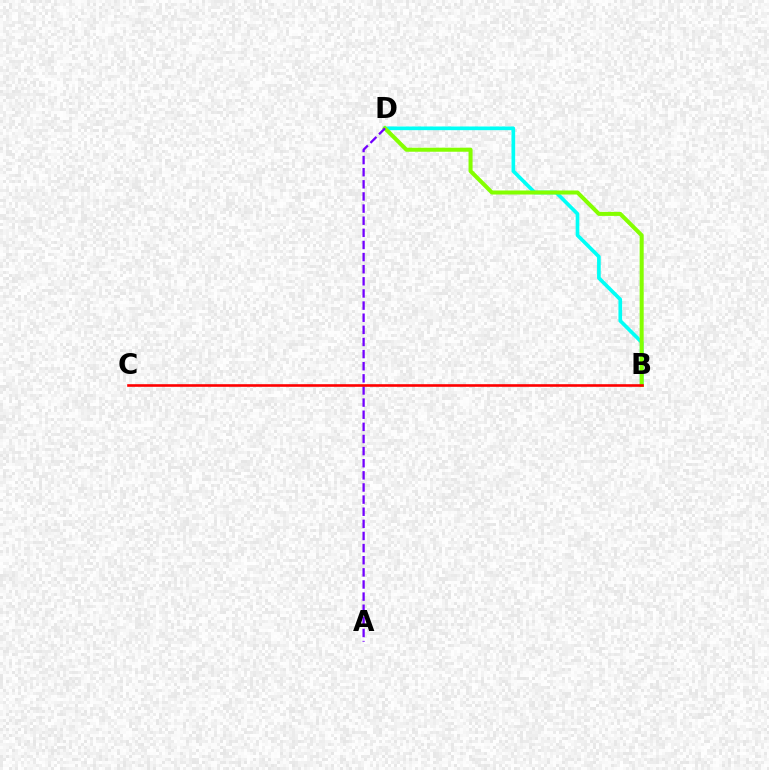{('B', 'D'): [{'color': '#00fff6', 'line_style': 'solid', 'thickness': 2.64}, {'color': '#84ff00', 'line_style': 'solid', 'thickness': 2.9}], ('A', 'D'): [{'color': '#7200ff', 'line_style': 'dashed', 'thickness': 1.65}], ('B', 'C'): [{'color': '#ff0000', 'line_style': 'solid', 'thickness': 1.88}]}